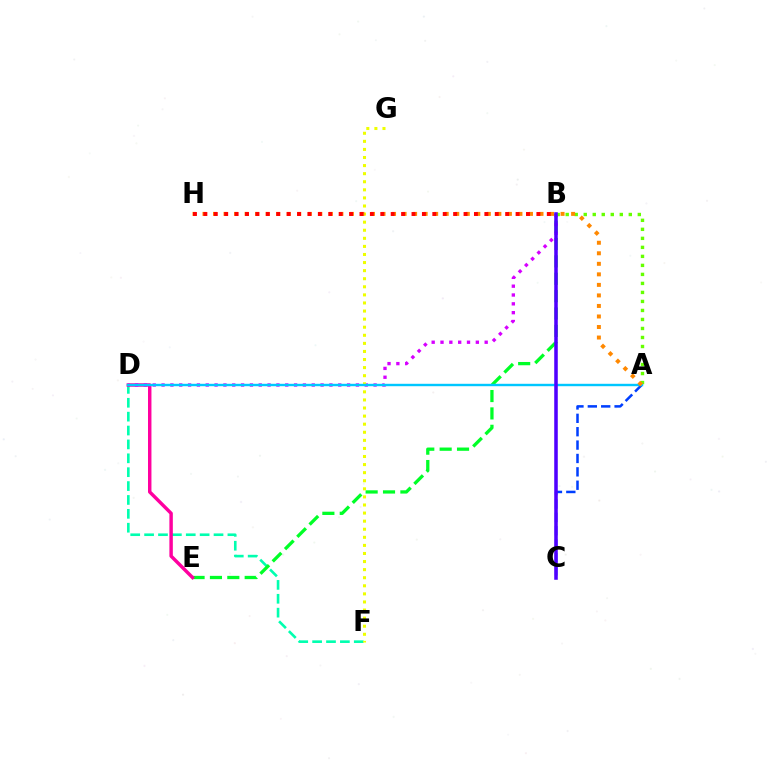{('D', 'F'): [{'color': '#00ffaf', 'line_style': 'dashed', 'thickness': 1.89}], ('B', 'E'): [{'color': '#00ff27', 'line_style': 'dashed', 'thickness': 2.36}], ('D', 'E'): [{'color': '#ff00a0', 'line_style': 'solid', 'thickness': 2.48}], ('A', 'C'): [{'color': '#003fff', 'line_style': 'dashed', 'thickness': 1.82}], ('B', 'D'): [{'color': '#d600ff', 'line_style': 'dotted', 'thickness': 2.4}], ('F', 'G'): [{'color': '#eeff00', 'line_style': 'dotted', 'thickness': 2.2}], ('A', 'B'): [{'color': '#66ff00', 'line_style': 'dotted', 'thickness': 2.45}], ('A', 'D'): [{'color': '#00c7ff', 'line_style': 'solid', 'thickness': 1.73}], ('B', 'C'): [{'color': '#4f00ff', 'line_style': 'solid', 'thickness': 2.55}], ('A', 'H'): [{'color': '#ff8800', 'line_style': 'dotted', 'thickness': 2.86}], ('B', 'H'): [{'color': '#ff0000', 'line_style': 'dotted', 'thickness': 2.83}]}